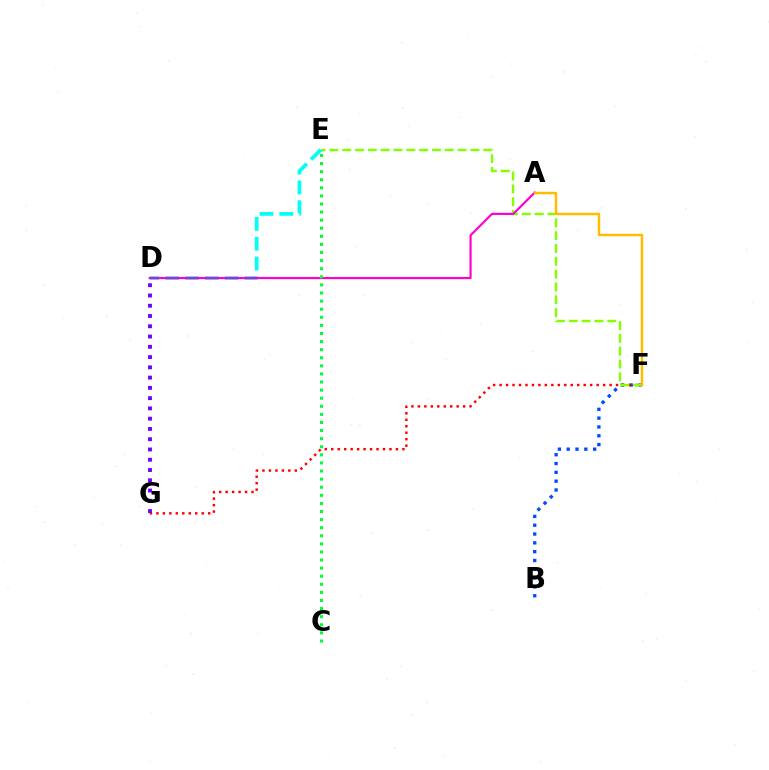{('B', 'F'): [{'color': '#004bff', 'line_style': 'dotted', 'thickness': 2.4}], ('F', 'G'): [{'color': '#ff0000', 'line_style': 'dotted', 'thickness': 1.76}], ('E', 'F'): [{'color': '#84ff00', 'line_style': 'dashed', 'thickness': 1.74}], ('D', 'E'): [{'color': '#00fff6', 'line_style': 'dashed', 'thickness': 2.69}], ('A', 'D'): [{'color': '#ff00cf', 'line_style': 'solid', 'thickness': 1.56}], ('A', 'F'): [{'color': '#ffbd00', 'line_style': 'solid', 'thickness': 1.78}], ('C', 'E'): [{'color': '#00ff39', 'line_style': 'dotted', 'thickness': 2.2}], ('D', 'G'): [{'color': '#7200ff', 'line_style': 'dotted', 'thickness': 2.79}]}